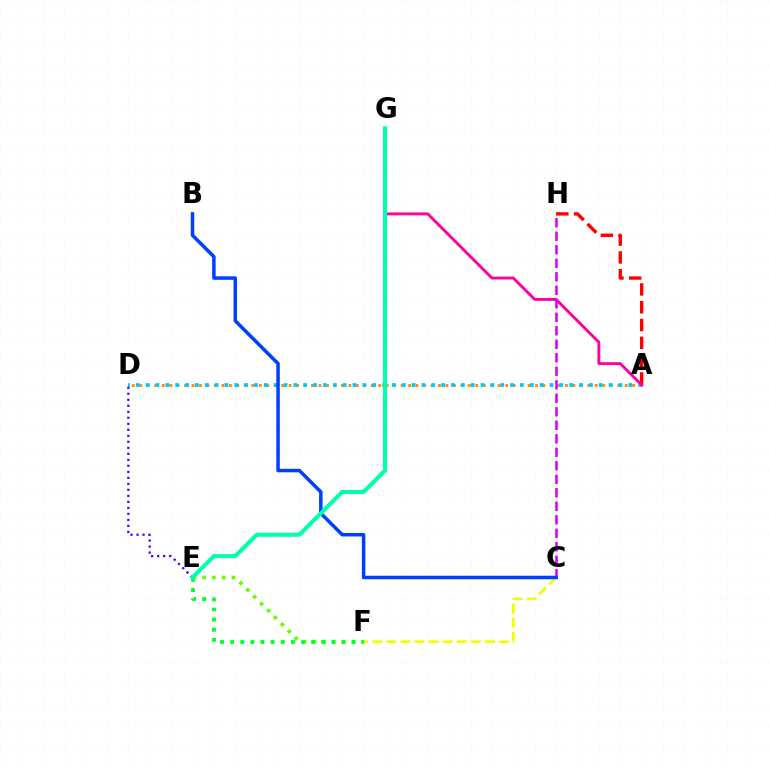{('A', 'D'): [{'color': '#ff8800', 'line_style': 'dotted', 'thickness': 2.03}, {'color': '#00c7ff', 'line_style': 'dotted', 'thickness': 2.68}], ('A', 'H'): [{'color': '#ff0000', 'line_style': 'dashed', 'thickness': 2.42}], ('A', 'G'): [{'color': '#ff00a0', 'line_style': 'solid', 'thickness': 2.08}], ('E', 'F'): [{'color': '#66ff00', 'line_style': 'dotted', 'thickness': 2.65}, {'color': '#00ff27', 'line_style': 'dotted', 'thickness': 2.75}], ('C', 'F'): [{'color': '#eeff00', 'line_style': 'dashed', 'thickness': 1.92}], ('C', 'H'): [{'color': '#d600ff', 'line_style': 'dashed', 'thickness': 1.83}], ('D', 'E'): [{'color': '#4f00ff', 'line_style': 'dotted', 'thickness': 1.63}], ('B', 'C'): [{'color': '#003fff', 'line_style': 'solid', 'thickness': 2.52}], ('E', 'G'): [{'color': '#00ffaf', 'line_style': 'solid', 'thickness': 2.94}]}